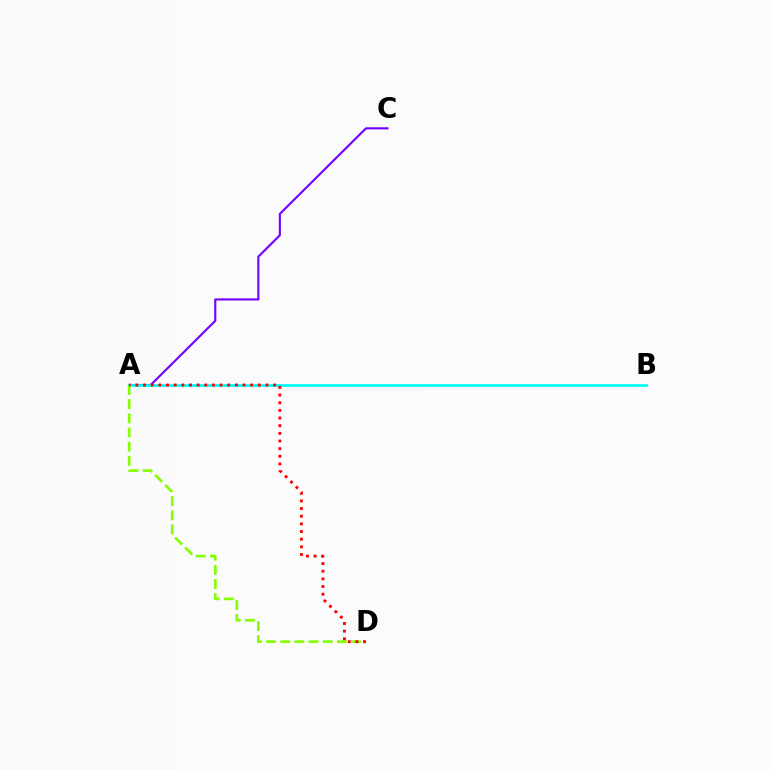{('A', 'C'): [{'color': '#7200ff', 'line_style': 'solid', 'thickness': 1.53}], ('A', 'B'): [{'color': '#00fff6', 'line_style': 'solid', 'thickness': 1.98}], ('A', 'D'): [{'color': '#84ff00', 'line_style': 'dashed', 'thickness': 1.93}, {'color': '#ff0000', 'line_style': 'dotted', 'thickness': 2.08}]}